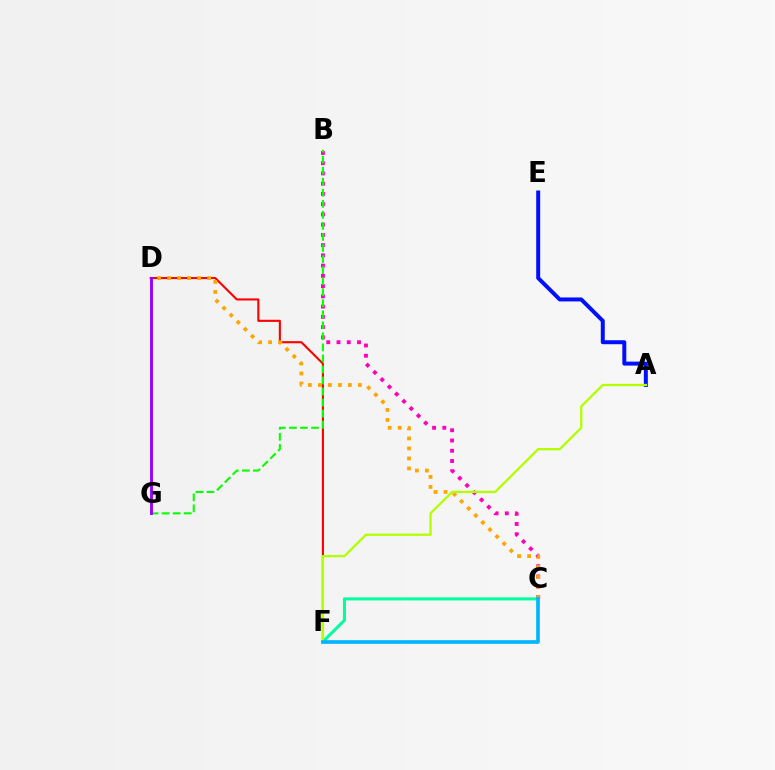{('D', 'F'): [{'color': '#ff0000', 'line_style': 'solid', 'thickness': 1.52}], ('B', 'C'): [{'color': '#ff00bd', 'line_style': 'dotted', 'thickness': 2.78}], ('A', 'E'): [{'color': '#0010ff', 'line_style': 'solid', 'thickness': 2.86}], ('C', 'D'): [{'color': '#ffa500', 'line_style': 'dotted', 'thickness': 2.72}], ('B', 'G'): [{'color': '#08ff00', 'line_style': 'dashed', 'thickness': 1.5}], ('C', 'F'): [{'color': '#00ff9d', 'line_style': 'solid', 'thickness': 2.2}, {'color': '#00b5ff', 'line_style': 'solid', 'thickness': 2.64}], ('D', 'G'): [{'color': '#9b00ff', 'line_style': 'solid', 'thickness': 2.09}], ('A', 'F'): [{'color': '#b3ff00', 'line_style': 'solid', 'thickness': 1.66}]}